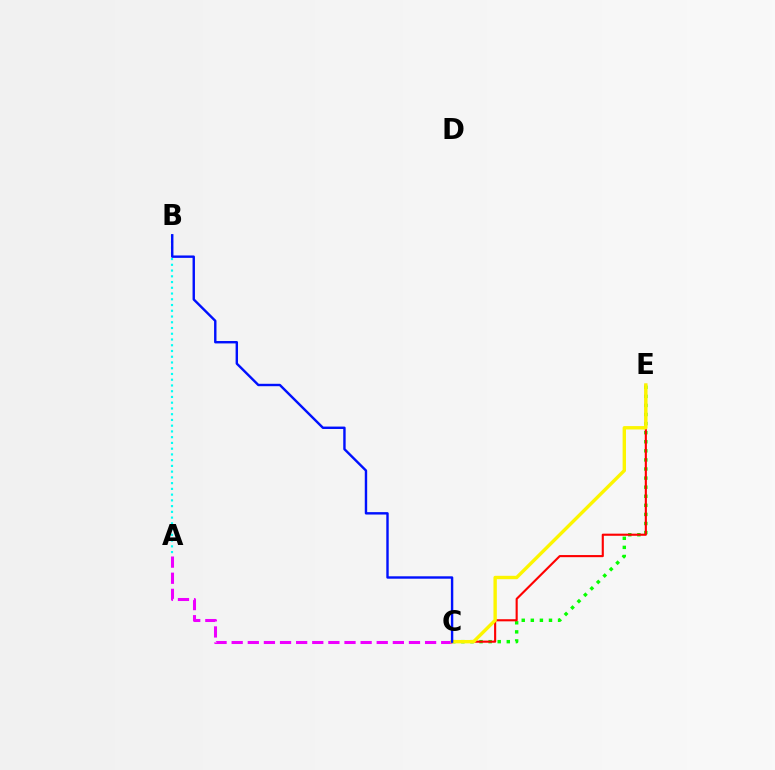{('C', 'E'): [{'color': '#08ff00', 'line_style': 'dotted', 'thickness': 2.47}, {'color': '#ff0000', 'line_style': 'solid', 'thickness': 1.53}, {'color': '#fcf500', 'line_style': 'solid', 'thickness': 2.44}], ('A', 'C'): [{'color': '#ee00ff', 'line_style': 'dashed', 'thickness': 2.19}], ('A', 'B'): [{'color': '#00fff6', 'line_style': 'dotted', 'thickness': 1.56}], ('B', 'C'): [{'color': '#0010ff', 'line_style': 'solid', 'thickness': 1.74}]}